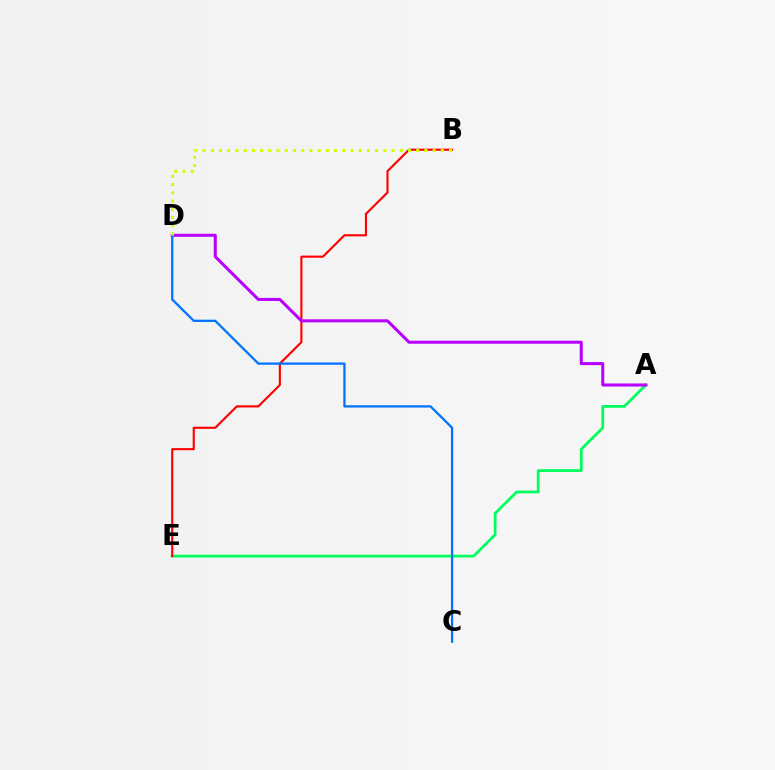{('A', 'E'): [{'color': '#00ff5c', 'line_style': 'solid', 'thickness': 1.99}], ('B', 'E'): [{'color': '#ff0000', 'line_style': 'solid', 'thickness': 1.53}], ('A', 'D'): [{'color': '#b900ff', 'line_style': 'solid', 'thickness': 2.18}], ('C', 'D'): [{'color': '#0074ff', 'line_style': 'solid', 'thickness': 1.64}], ('B', 'D'): [{'color': '#d1ff00', 'line_style': 'dotted', 'thickness': 2.23}]}